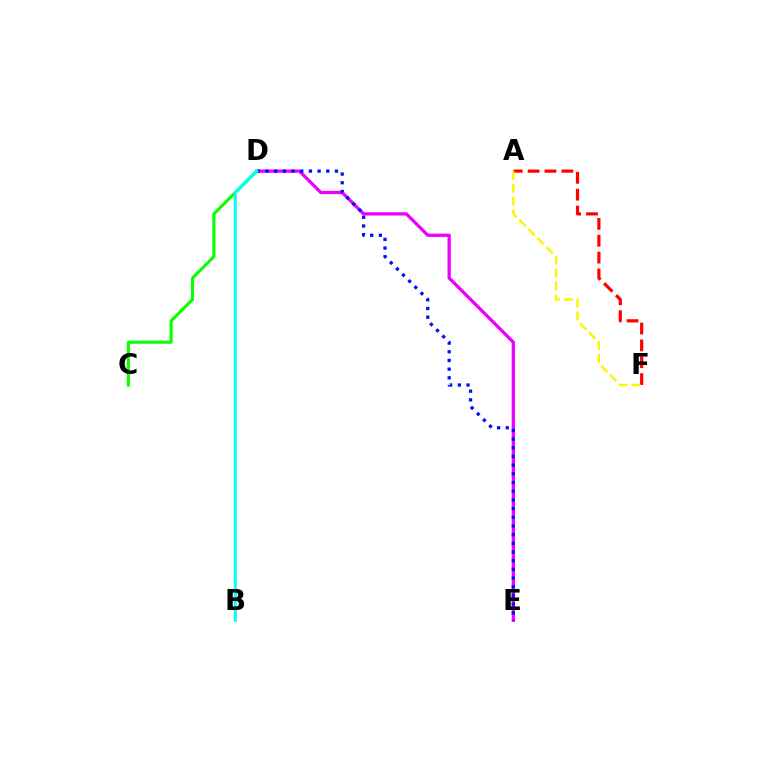{('A', 'F'): [{'color': '#ff0000', 'line_style': 'dashed', 'thickness': 2.29}, {'color': '#fcf500', 'line_style': 'dashed', 'thickness': 1.74}], ('D', 'E'): [{'color': '#ee00ff', 'line_style': 'solid', 'thickness': 2.37}, {'color': '#0010ff', 'line_style': 'dotted', 'thickness': 2.36}], ('C', 'D'): [{'color': '#08ff00', 'line_style': 'solid', 'thickness': 2.23}], ('B', 'D'): [{'color': '#00fff6', 'line_style': 'solid', 'thickness': 2.21}]}